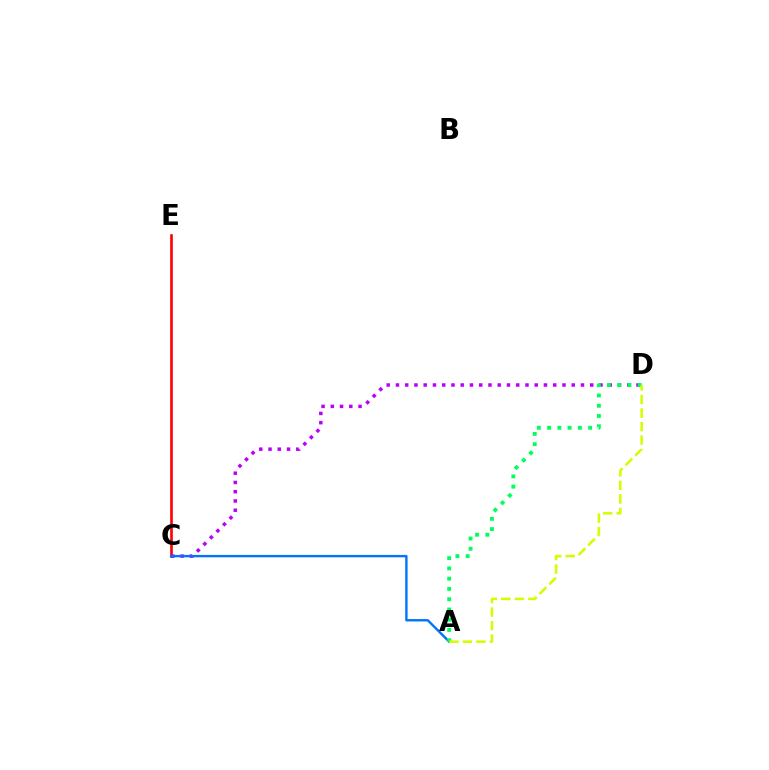{('C', 'E'): [{'color': '#ff0000', 'line_style': 'solid', 'thickness': 1.9}], ('C', 'D'): [{'color': '#b900ff', 'line_style': 'dotted', 'thickness': 2.51}], ('A', 'C'): [{'color': '#0074ff', 'line_style': 'solid', 'thickness': 1.72}], ('A', 'D'): [{'color': '#00ff5c', 'line_style': 'dotted', 'thickness': 2.79}, {'color': '#d1ff00', 'line_style': 'dashed', 'thickness': 1.84}]}